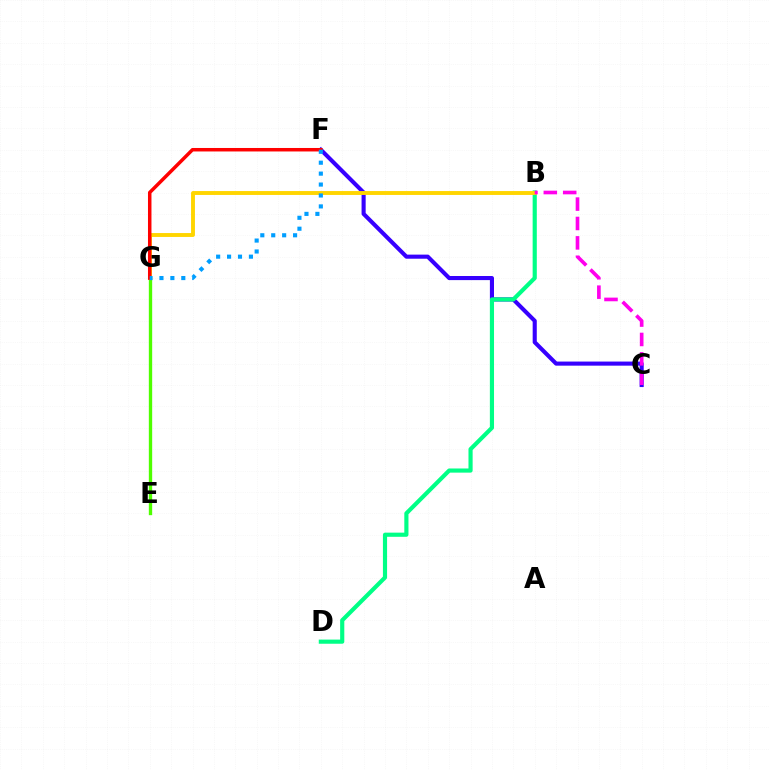{('E', 'G'): [{'color': '#4fff00', 'line_style': 'solid', 'thickness': 2.41}], ('C', 'F'): [{'color': '#3700ff', 'line_style': 'solid', 'thickness': 2.95}], ('B', 'D'): [{'color': '#00ff86', 'line_style': 'solid', 'thickness': 2.99}], ('B', 'G'): [{'color': '#ffd500', 'line_style': 'solid', 'thickness': 2.81}], ('F', 'G'): [{'color': '#ff0000', 'line_style': 'solid', 'thickness': 2.51}, {'color': '#009eff', 'line_style': 'dotted', 'thickness': 2.97}], ('B', 'C'): [{'color': '#ff00ed', 'line_style': 'dashed', 'thickness': 2.63}]}